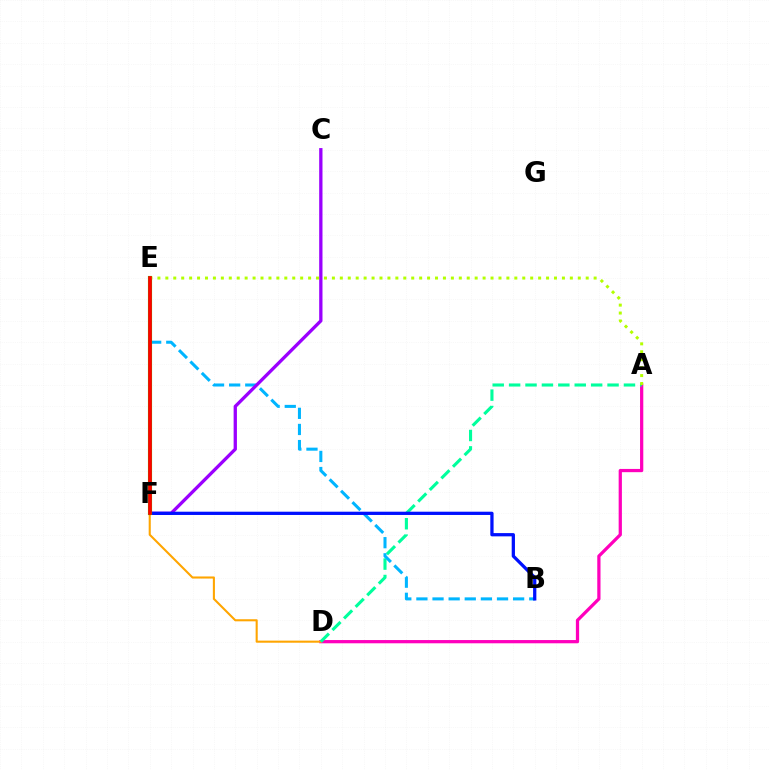{('A', 'D'): [{'color': '#ff00bd', 'line_style': 'solid', 'thickness': 2.33}, {'color': '#00ff9d', 'line_style': 'dashed', 'thickness': 2.23}], ('D', 'F'): [{'color': '#ffa500', 'line_style': 'solid', 'thickness': 1.5}], ('B', 'E'): [{'color': '#00b5ff', 'line_style': 'dashed', 'thickness': 2.19}], ('C', 'F'): [{'color': '#9b00ff', 'line_style': 'solid', 'thickness': 2.38}], ('B', 'F'): [{'color': '#0010ff', 'line_style': 'solid', 'thickness': 2.35}], ('E', 'F'): [{'color': '#08ff00', 'line_style': 'solid', 'thickness': 2.97}, {'color': '#ff0000', 'line_style': 'solid', 'thickness': 2.68}], ('A', 'E'): [{'color': '#b3ff00', 'line_style': 'dotted', 'thickness': 2.16}]}